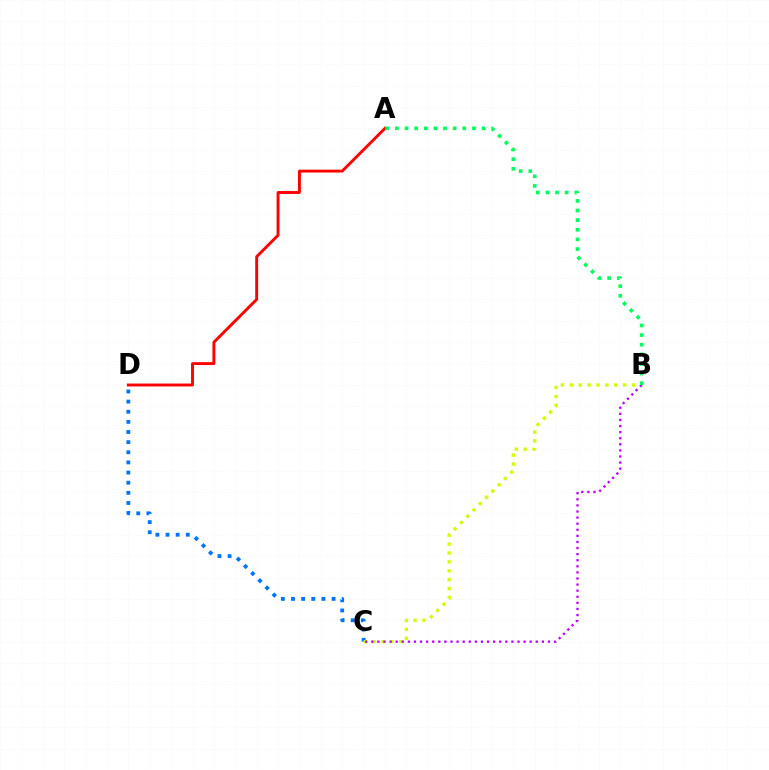{('C', 'D'): [{'color': '#0074ff', 'line_style': 'dotted', 'thickness': 2.75}], ('A', 'D'): [{'color': '#ff0000', 'line_style': 'solid', 'thickness': 2.09}], ('B', 'C'): [{'color': '#d1ff00', 'line_style': 'dotted', 'thickness': 2.42}, {'color': '#b900ff', 'line_style': 'dotted', 'thickness': 1.65}], ('A', 'B'): [{'color': '#00ff5c', 'line_style': 'dotted', 'thickness': 2.62}]}